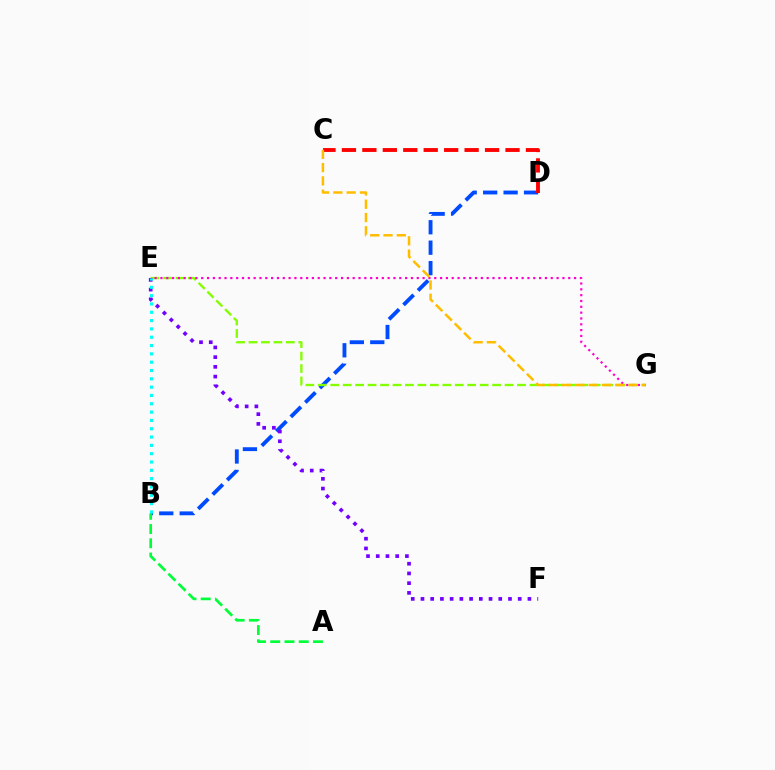{('B', 'D'): [{'color': '#004bff', 'line_style': 'dashed', 'thickness': 2.78}], ('C', 'D'): [{'color': '#ff0000', 'line_style': 'dashed', 'thickness': 2.78}], ('E', 'G'): [{'color': '#84ff00', 'line_style': 'dashed', 'thickness': 1.69}, {'color': '#ff00cf', 'line_style': 'dotted', 'thickness': 1.58}], ('E', 'F'): [{'color': '#7200ff', 'line_style': 'dotted', 'thickness': 2.64}], ('A', 'B'): [{'color': '#00ff39', 'line_style': 'dashed', 'thickness': 1.94}], ('B', 'E'): [{'color': '#00fff6', 'line_style': 'dotted', 'thickness': 2.26}], ('C', 'G'): [{'color': '#ffbd00', 'line_style': 'dashed', 'thickness': 1.8}]}